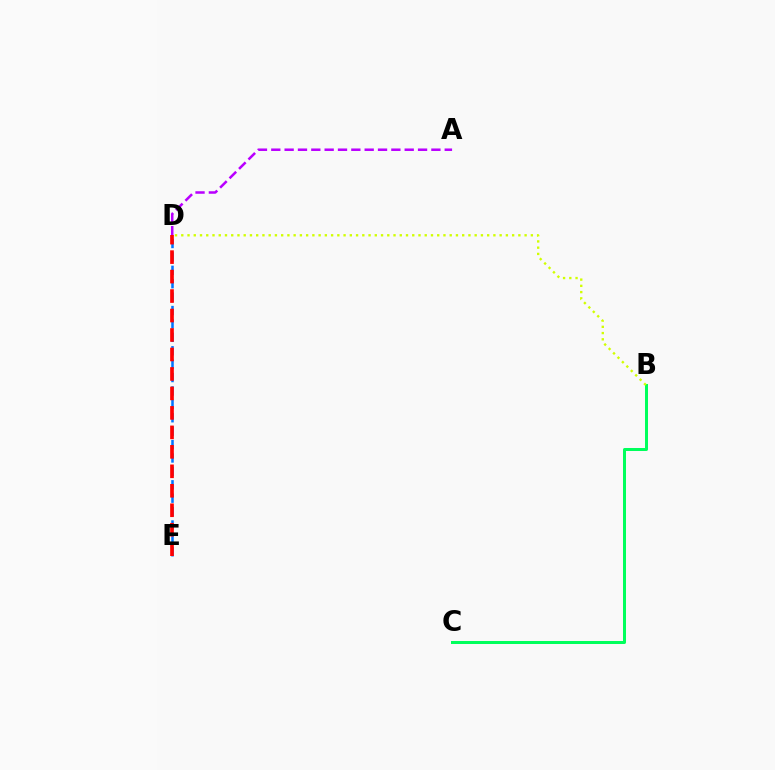{('B', 'C'): [{'color': '#00ff5c', 'line_style': 'solid', 'thickness': 2.16}], ('D', 'E'): [{'color': '#0074ff', 'line_style': 'dashed', 'thickness': 1.82}, {'color': '#ff0000', 'line_style': 'dashed', 'thickness': 2.65}], ('A', 'D'): [{'color': '#b900ff', 'line_style': 'dashed', 'thickness': 1.81}], ('B', 'D'): [{'color': '#d1ff00', 'line_style': 'dotted', 'thickness': 1.7}]}